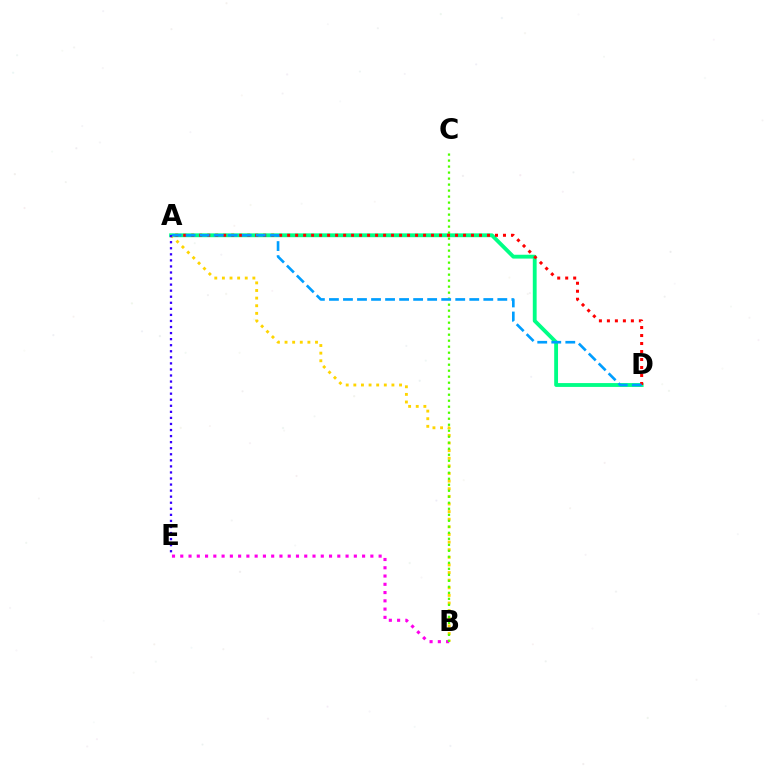{('A', 'D'): [{'color': '#00ff86', 'line_style': 'solid', 'thickness': 2.76}, {'color': '#ff0000', 'line_style': 'dotted', 'thickness': 2.17}, {'color': '#009eff', 'line_style': 'dashed', 'thickness': 1.91}], ('A', 'B'): [{'color': '#ffd500', 'line_style': 'dotted', 'thickness': 2.07}], ('B', 'E'): [{'color': '#ff00ed', 'line_style': 'dotted', 'thickness': 2.25}], ('B', 'C'): [{'color': '#4fff00', 'line_style': 'dotted', 'thickness': 1.63}], ('A', 'E'): [{'color': '#3700ff', 'line_style': 'dotted', 'thickness': 1.65}]}